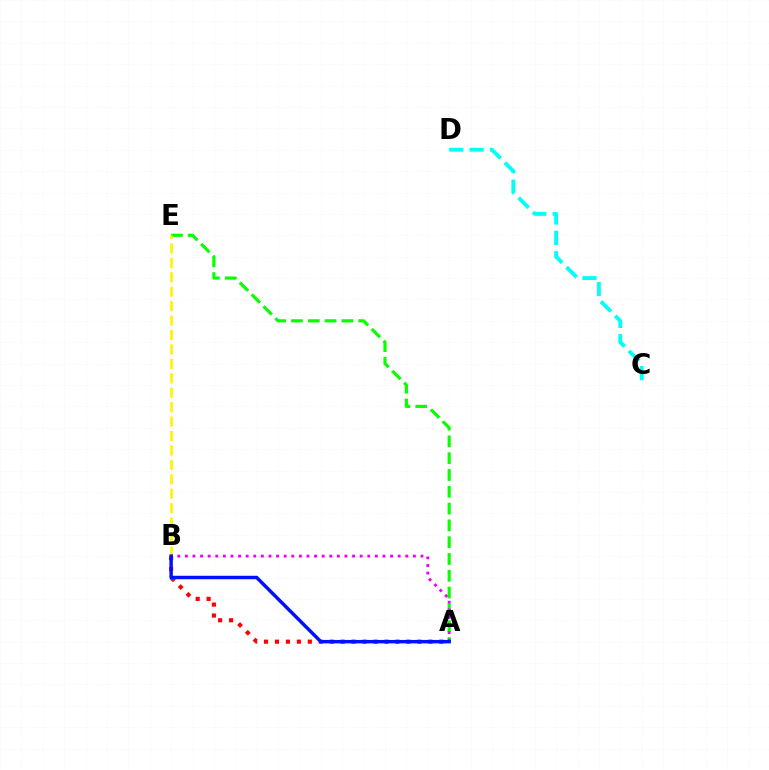{('C', 'D'): [{'color': '#00fff6', 'line_style': 'dashed', 'thickness': 2.77}], ('A', 'E'): [{'color': '#08ff00', 'line_style': 'dashed', 'thickness': 2.28}], ('B', 'E'): [{'color': '#fcf500', 'line_style': 'dashed', 'thickness': 1.96}], ('A', 'B'): [{'color': '#ee00ff', 'line_style': 'dotted', 'thickness': 2.06}, {'color': '#ff0000', 'line_style': 'dotted', 'thickness': 2.98}, {'color': '#0010ff', 'line_style': 'solid', 'thickness': 2.48}]}